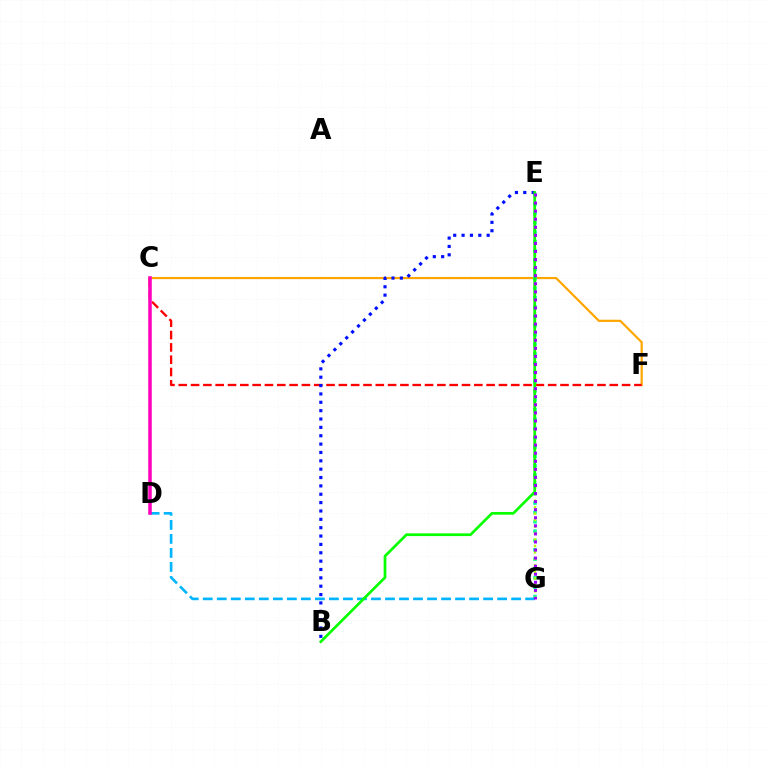{('C', 'F'): [{'color': '#ffa500', 'line_style': 'solid', 'thickness': 1.57}, {'color': '#ff0000', 'line_style': 'dashed', 'thickness': 1.67}], ('E', 'G'): [{'color': '#00ff9d', 'line_style': 'dotted', 'thickness': 2.54}, {'color': '#b3ff00', 'line_style': 'dotted', 'thickness': 1.76}, {'color': '#9b00ff', 'line_style': 'dotted', 'thickness': 2.19}], ('B', 'E'): [{'color': '#0010ff', 'line_style': 'dotted', 'thickness': 2.27}, {'color': '#08ff00', 'line_style': 'solid', 'thickness': 1.95}], ('D', 'G'): [{'color': '#00b5ff', 'line_style': 'dashed', 'thickness': 1.9}], ('C', 'D'): [{'color': '#ff00bd', 'line_style': 'solid', 'thickness': 2.54}]}